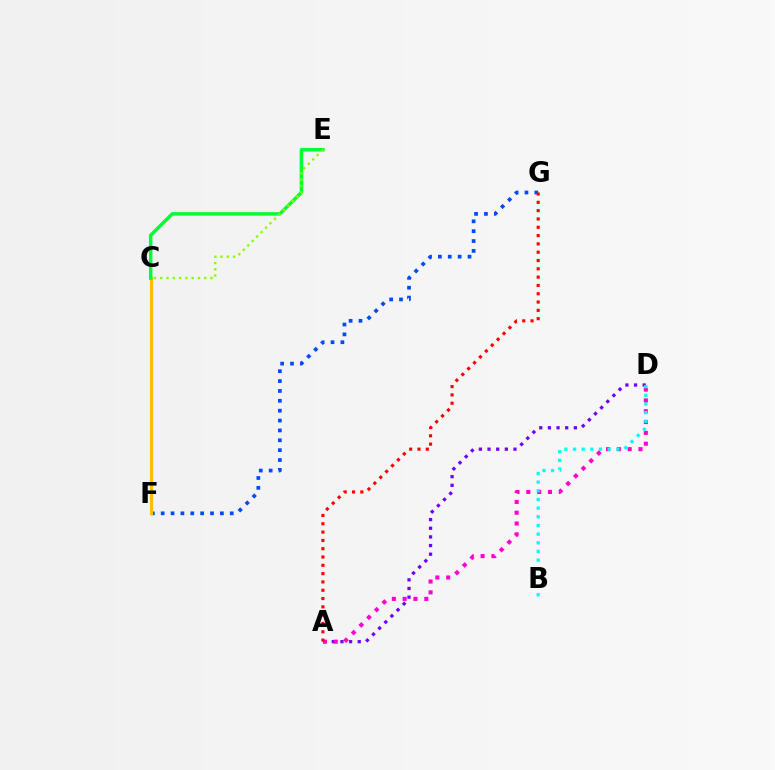{('F', 'G'): [{'color': '#004bff', 'line_style': 'dotted', 'thickness': 2.68}], ('C', 'F'): [{'color': '#ffbd00', 'line_style': 'solid', 'thickness': 2.26}], ('A', 'D'): [{'color': '#7200ff', 'line_style': 'dotted', 'thickness': 2.35}, {'color': '#ff00cf', 'line_style': 'dotted', 'thickness': 2.94}], ('B', 'D'): [{'color': '#00fff6', 'line_style': 'dotted', 'thickness': 2.35}], ('C', 'E'): [{'color': '#00ff39', 'line_style': 'solid', 'thickness': 2.51}, {'color': '#84ff00', 'line_style': 'dotted', 'thickness': 1.71}], ('A', 'G'): [{'color': '#ff0000', 'line_style': 'dotted', 'thickness': 2.26}]}